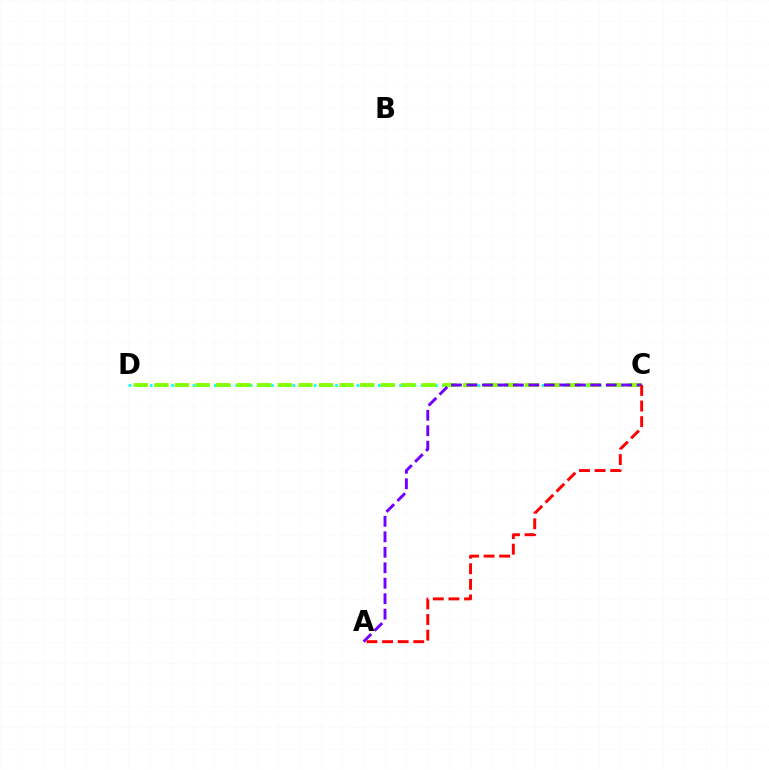{('C', 'D'): [{'color': '#00fff6', 'line_style': 'dotted', 'thickness': 1.94}, {'color': '#84ff00', 'line_style': 'dashed', 'thickness': 2.8}], ('A', 'C'): [{'color': '#7200ff', 'line_style': 'dashed', 'thickness': 2.1}, {'color': '#ff0000', 'line_style': 'dashed', 'thickness': 2.12}]}